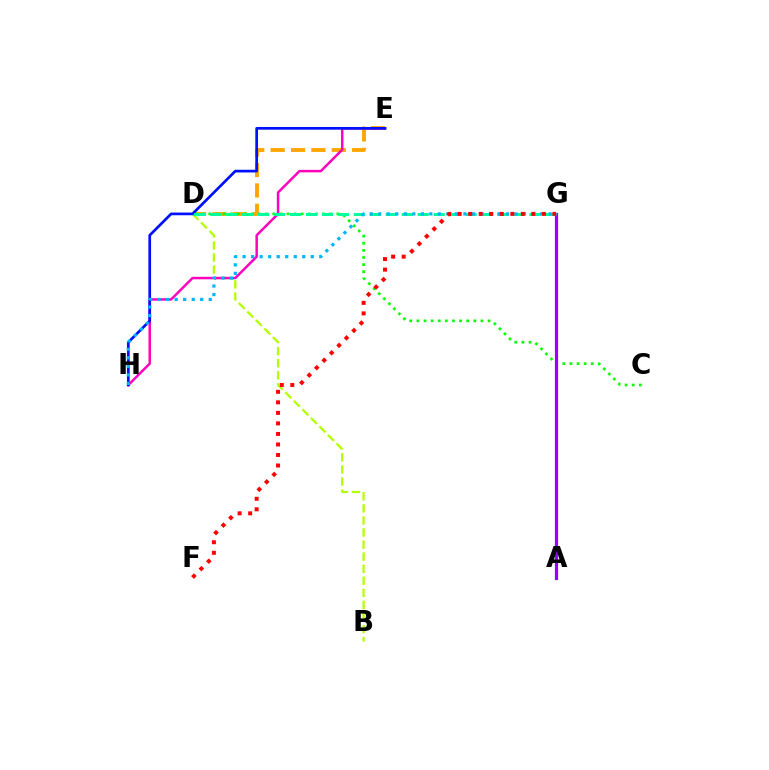{('B', 'D'): [{'color': '#b3ff00', 'line_style': 'dashed', 'thickness': 1.64}], ('D', 'E'): [{'color': '#ffa500', 'line_style': 'dashed', 'thickness': 2.77}], ('C', 'D'): [{'color': '#08ff00', 'line_style': 'dotted', 'thickness': 1.93}], ('E', 'H'): [{'color': '#ff00bd', 'line_style': 'solid', 'thickness': 1.78}, {'color': '#0010ff', 'line_style': 'solid', 'thickness': 1.95}], ('A', 'G'): [{'color': '#9b00ff', 'line_style': 'solid', 'thickness': 2.29}], ('D', 'G'): [{'color': '#00ff9d', 'line_style': 'dashed', 'thickness': 2.17}], ('G', 'H'): [{'color': '#00b5ff', 'line_style': 'dotted', 'thickness': 2.31}], ('F', 'G'): [{'color': '#ff0000', 'line_style': 'dotted', 'thickness': 2.86}]}